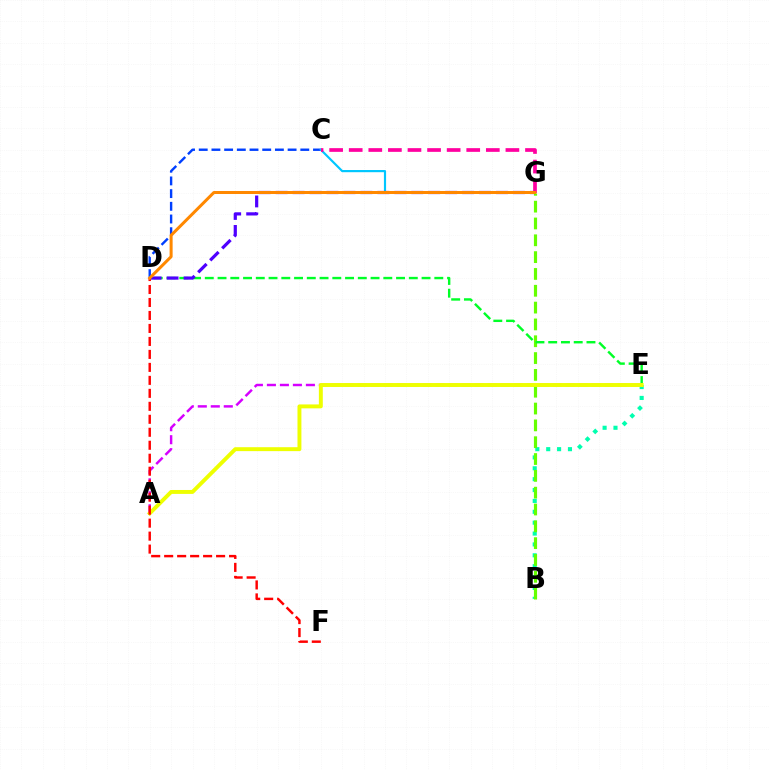{('C', 'D'): [{'color': '#003fff', 'line_style': 'dashed', 'thickness': 1.72}], ('B', 'E'): [{'color': '#00ffaf', 'line_style': 'dotted', 'thickness': 2.95}], ('C', 'G'): [{'color': '#00c7ff', 'line_style': 'solid', 'thickness': 1.56}, {'color': '#ff00a0', 'line_style': 'dashed', 'thickness': 2.66}], ('A', 'E'): [{'color': '#d600ff', 'line_style': 'dashed', 'thickness': 1.77}, {'color': '#eeff00', 'line_style': 'solid', 'thickness': 2.83}], ('B', 'G'): [{'color': '#66ff00', 'line_style': 'dashed', 'thickness': 2.29}], ('D', 'E'): [{'color': '#00ff27', 'line_style': 'dashed', 'thickness': 1.73}], ('D', 'G'): [{'color': '#4f00ff', 'line_style': 'dashed', 'thickness': 2.3}, {'color': '#ff8800', 'line_style': 'solid', 'thickness': 2.17}], ('D', 'F'): [{'color': '#ff0000', 'line_style': 'dashed', 'thickness': 1.76}]}